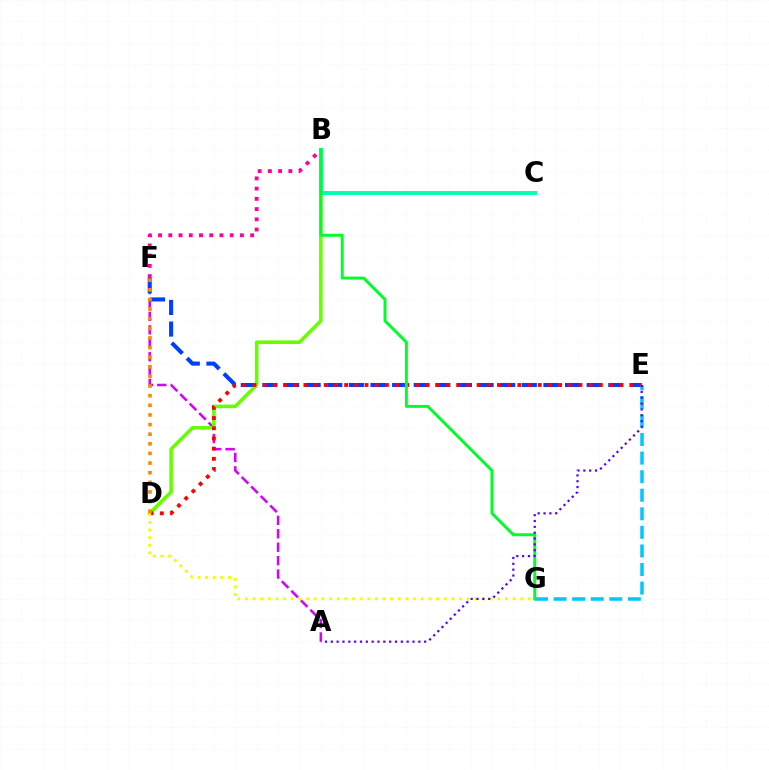{('A', 'F'): [{'color': '#d600ff', 'line_style': 'dashed', 'thickness': 1.83}], ('B', 'F'): [{'color': '#ff00a0', 'line_style': 'dotted', 'thickness': 2.78}], ('E', 'F'): [{'color': '#003fff', 'line_style': 'dashed', 'thickness': 2.94}], ('B', 'D'): [{'color': '#66ff00', 'line_style': 'solid', 'thickness': 2.57}], ('D', 'E'): [{'color': '#ff0000', 'line_style': 'dotted', 'thickness': 2.77}], ('D', 'F'): [{'color': '#ff8800', 'line_style': 'dotted', 'thickness': 2.61}], ('E', 'G'): [{'color': '#00c7ff', 'line_style': 'dashed', 'thickness': 2.52}], ('D', 'G'): [{'color': '#eeff00', 'line_style': 'dotted', 'thickness': 2.08}], ('B', 'C'): [{'color': '#00ffaf', 'line_style': 'solid', 'thickness': 2.8}], ('B', 'G'): [{'color': '#00ff27', 'line_style': 'solid', 'thickness': 2.12}], ('A', 'E'): [{'color': '#4f00ff', 'line_style': 'dotted', 'thickness': 1.59}]}